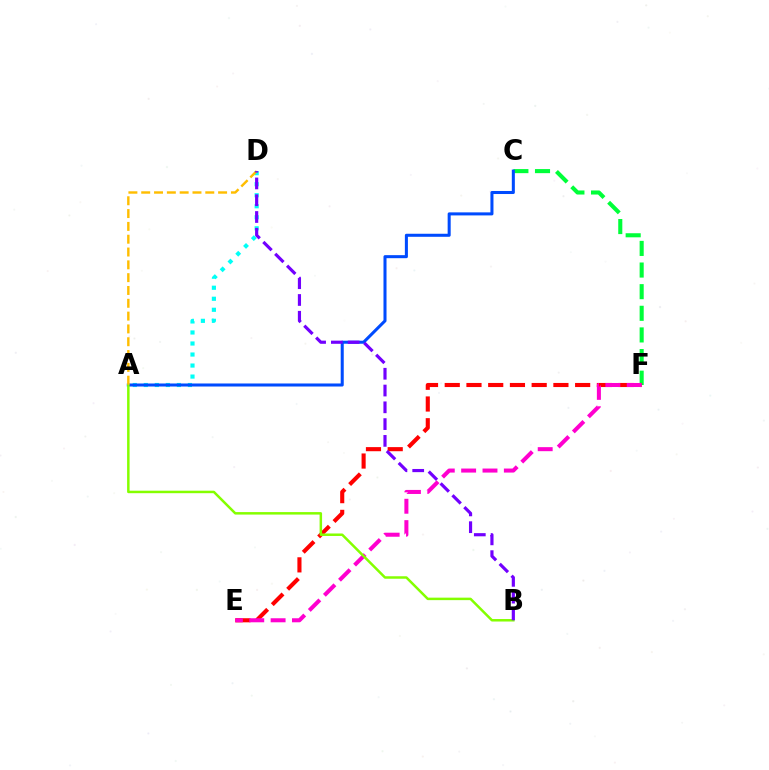{('C', 'F'): [{'color': '#00ff39', 'line_style': 'dashed', 'thickness': 2.94}], ('E', 'F'): [{'color': '#ff0000', 'line_style': 'dashed', 'thickness': 2.95}, {'color': '#ff00cf', 'line_style': 'dashed', 'thickness': 2.9}], ('A', 'D'): [{'color': '#00fff6', 'line_style': 'dotted', 'thickness': 2.99}, {'color': '#ffbd00', 'line_style': 'dashed', 'thickness': 1.74}], ('A', 'C'): [{'color': '#004bff', 'line_style': 'solid', 'thickness': 2.19}], ('A', 'B'): [{'color': '#84ff00', 'line_style': 'solid', 'thickness': 1.79}], ('B', 'D'): [{'color': '#7200ff', 'line_style': 'dashed', 'thickness': 2.28}]}